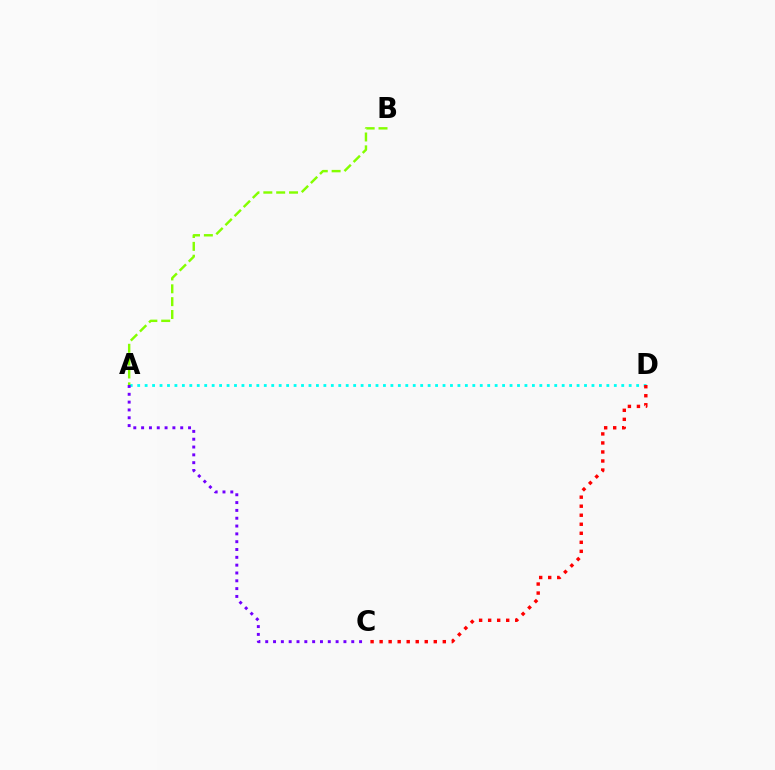{('A', 'D'): [{'color': '#00fff6', 'line_style': 'dotted', 'thickness': 2.02}], ('C', 'D'): [{'color': '#ff0000', 'line_style': 'dotted', 'thickness': 2.45}], ('A', 'C'): [{'color': '#7200ff', 'line_style': 'dotted', 'thickness': 2.13}], ('A', 'B'): [{'color': '#84ff00', 'line_style': 'dashed', 'thickness': 1.75}]}